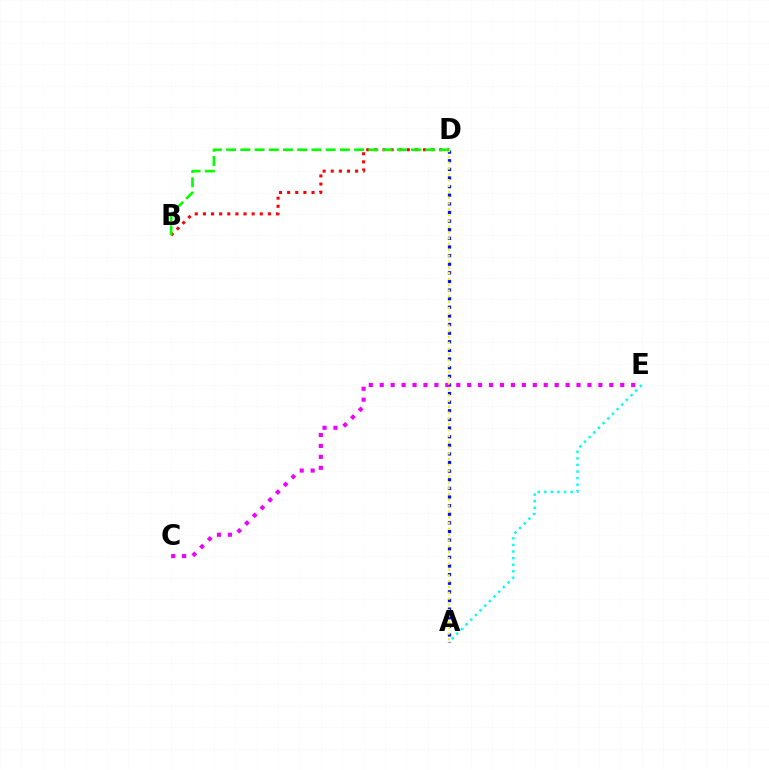{('A', 'D'): [{'color': '#0010ff', 'line_style': 'dotted', 'thickness': 2.34}, {'color': '#fcf500', 'line_style': 'dotted', 'thickness': 1.58}], ('C', 'E'): [{'color': '#ee00ff', 'line_style': 'dotted', 'thickness': 2.97}], ('B', 'D'): [{'color': '#ff0000', 'line_style': 'dotted', 'thickness': 2.21}, {'color': '#08ff00', 'line_style': 'dashed', 'thickness': 1.93}], ('A', 'E'): [{'color': '#00fff6', 'line_style': 'dotted', 'thickness': 1.79}]}